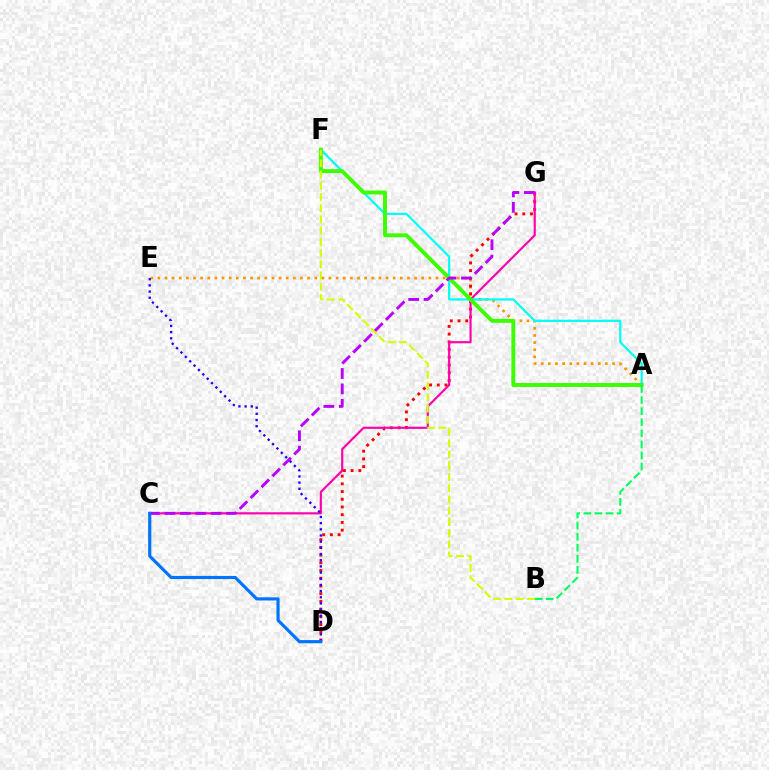{('A', 'E'): [{'color': '#ff9400', 'line_style': 'dotted', 'thickness': 1.94}], ('D', 'G'): [{'color': '#ff0000', 'line_style': 'dotted', 'thickness': 2.1}], ('C', 'G'): [{'color': '#ff00ac', 'line_style': 'solid', 'thickness': 1.56}, {'color': '#b900ff', 'line_style': 'dashed', 'thickness': 2.09}], ('A', 'F'): [{'color': '#00fff6', 'line_style': 'solid', 'thickness': 1.6}, {'color': '#3dff00', 'line_style': 'solid', 'thickness': 2.81}], ('B', 'F'): [{'color': '#d1ff00', 'line_style': 'dashed', 'thickness': 1.53}], ('D', 'E'): [{'color': '#2500ff', 'line_style': 'dotted', 'thickness': 1.68}], ('A', 'B'): [{'color': '#00ff5c', 'line_style': 'dashed', 'thickness': 1.5}], ('C', 'D'): [{'color': '#0074ff', 'line_style': 'solid', 'thickness': 2.28}]}